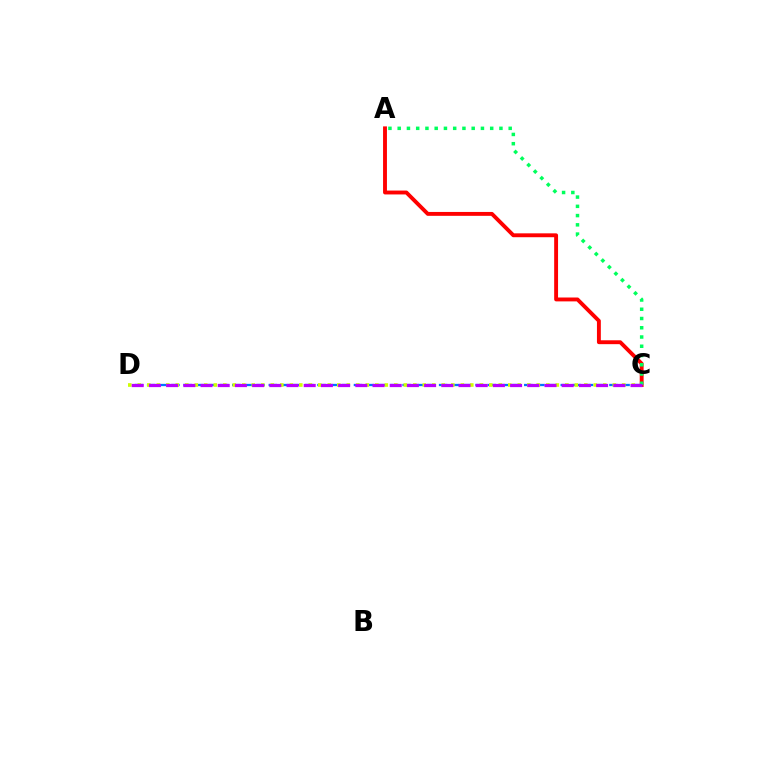{('C', 'D'): [{'color': '#0074ff', 'line_style': 'dashed', 'thickness': 1.65}, {'color': '#d1ff00', 'line_style': 'dotted', 'thickness': 2.58}, {'color': '#b900ff', 'line_style': 'dashed', 'thickness': 2.34}], ('A', 'C'): [{'color': '#ff0000', 'line_style': 'solid', 'thickness': 2.8}, {'color': '#00ff5c', 'line_style': 'dotted', 'thickness': 2.51}]}